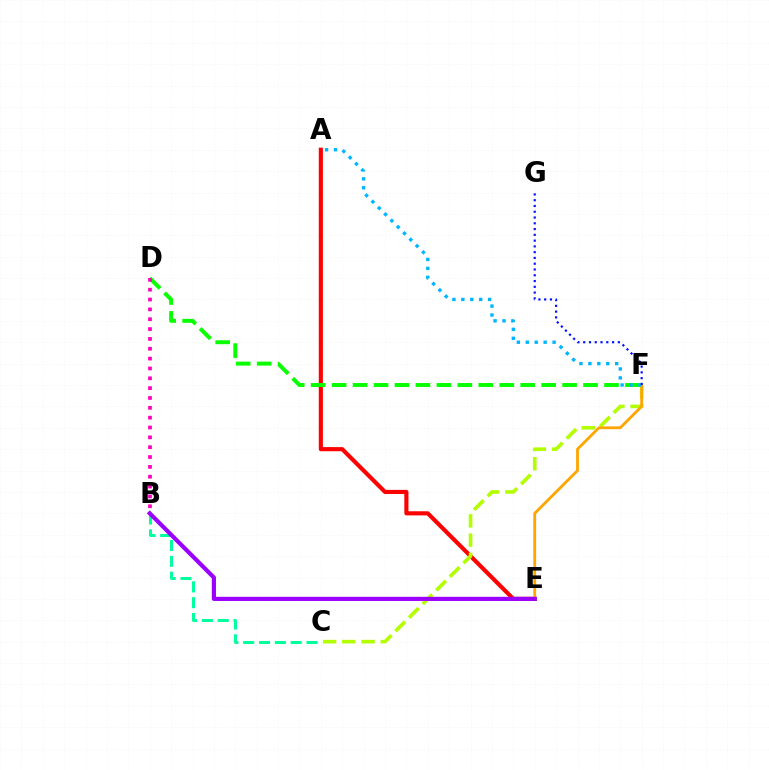{('A', 'E'): [{'color': '#ff0000', 'line_style': 'solid', 'thickness': 2.97}], ('C', 'F'): [{'color': '#b3ff00', 'line_style': 'dashed', 'thickness': 2.61}], ('B', 'C'): [{'color': '#00ff9d', 'line_style': 'dashed', 'thickness': 2.15}], ('E', 'F'): [{'color': '#ffa500', 'line_style': 'solid', 'thickness': 2.02}], ('D', 'F'): [{'color': '#08ff00', 'line_style': 'dashed', 'thickness': 2.85}], ('A', 'F'): [{'color': '#00b5ff', 'line_style': 'dotted', 'thickness': 2.43}], ('B', 'D'): [{'color': '#ff00bd', 'line_style': 'dotted', 'thickness': 2.67}], ('B', 'E'): [{'color': '#9b00ff', 'line_style': 'solid', 'thickness': 3.0}], ('F', 'G'): [{'color': '#0010ff', 'line_style': 'dotted', 'thickness': 1.57}]}